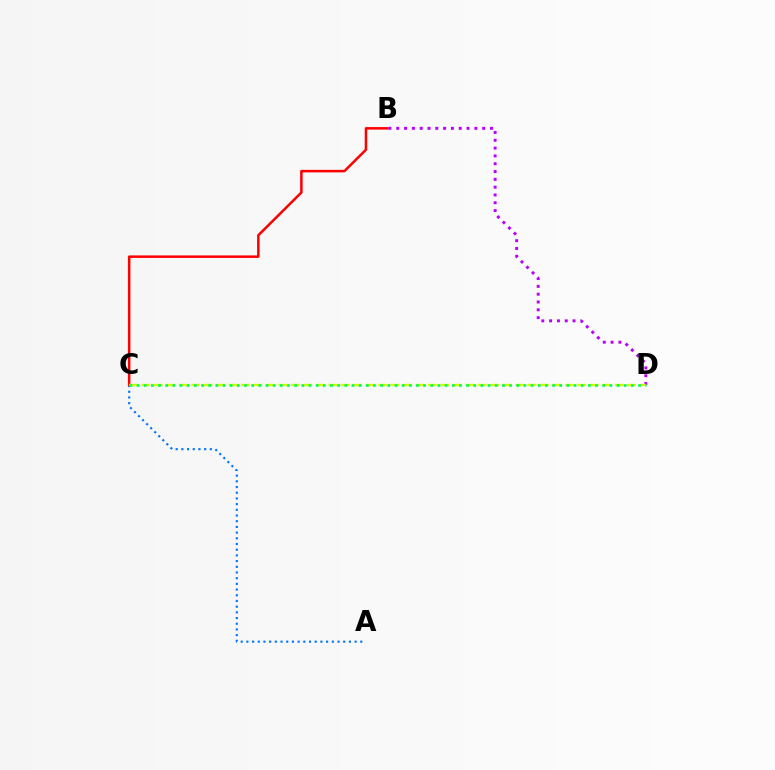{('A', 'C'): [{'color': '#0074ff', 'line_style': 'dotted', 'thickness': 1.55}], ('B', 'C'): [{'color': '#ff0000', 'line_style': 'solid', 'thickness': 1.81}], ('B', 'D'): [{'color': '#b900ff', 'line_style': 'dotted', 'thickness': 2.12}], ('C', 'D'): [{'color': '#d1ff00', 'line_style': 'dashed', 'thickness': 1.69}, {'color': '#00ff5c', 'line_style': 'dotted', 'thickness': 1.95}]}